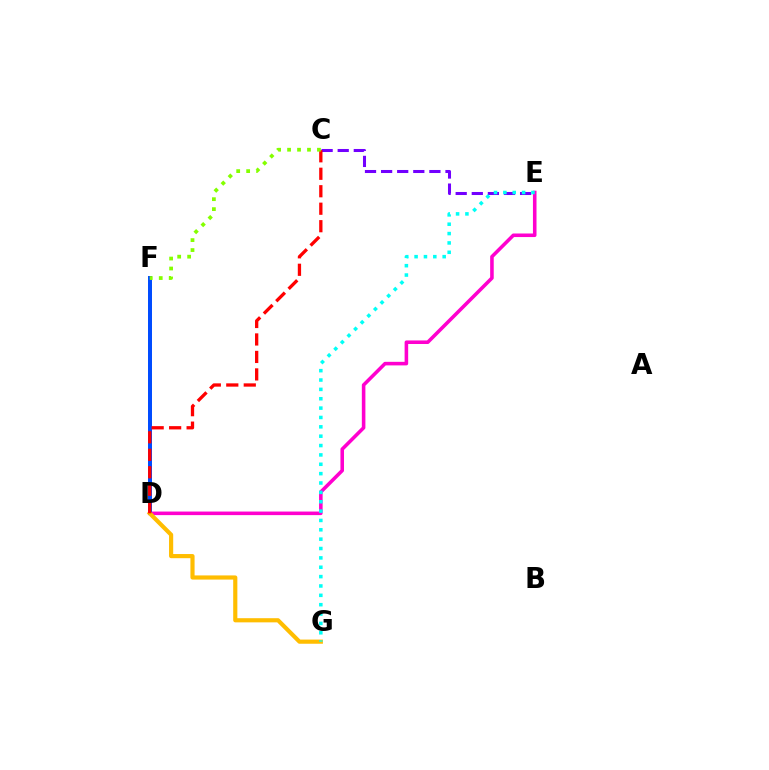{('D', 'F'): [{'color': '#00ff39', 'line_style': 'dotted', 'thickness': 1.86}, {'color': '#004bff', 'line_style': 'solid', 'thickness': 2.87}], ('D', 'E'): [{'color': '#ff00cf', 'line_style': 'solid', 'thickness': 2.57}], ('C', 'E'): [{'color': '#7200ff', 'line_style': 'dashed', 'thickness': 2.19}], ('D', 'G'): [{'color': '#ffbd00', 'line_style': 'solid', 'thickness': 2.99}], ('C', 'D'): [{'color': '#ff0000', 'line_style': 'dashed', 'thickness': 2.37}], ('E', 'G'): [{'color': '#00fff6', 'line_style': 'dotted', 'thickness': 2.54}], ('C', 'F'): [{'color': '#84ff00', 'line_style': 'dotted', 'thickness': 2.71}]}